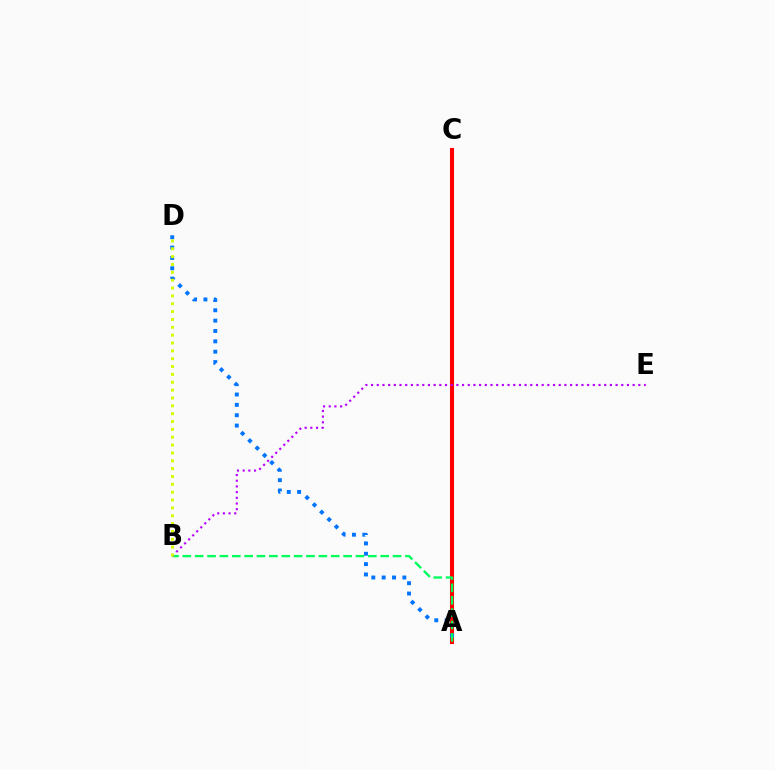{('A', 'C'): [{'color': '#ff0000', 'line_style': 'solid', 'thickness': 2.93}], ('A', 'D'): [{'color': '#0074ff', 'line_style': 'dotted', 'thickness': 2.81}], ('A', 'B'): [{'color': '#00ff5c', 'line_style': 'dashed', 'thickness': 1.68}], ('B', 'E'): [{'color': '#b900ff', 'line_style': 'dotted', 'thickness': 1.54}], ('B', 'D'): [{'color': '#d1ff00', 'line_style': 'dotted', 'thickness': 2.13}]}